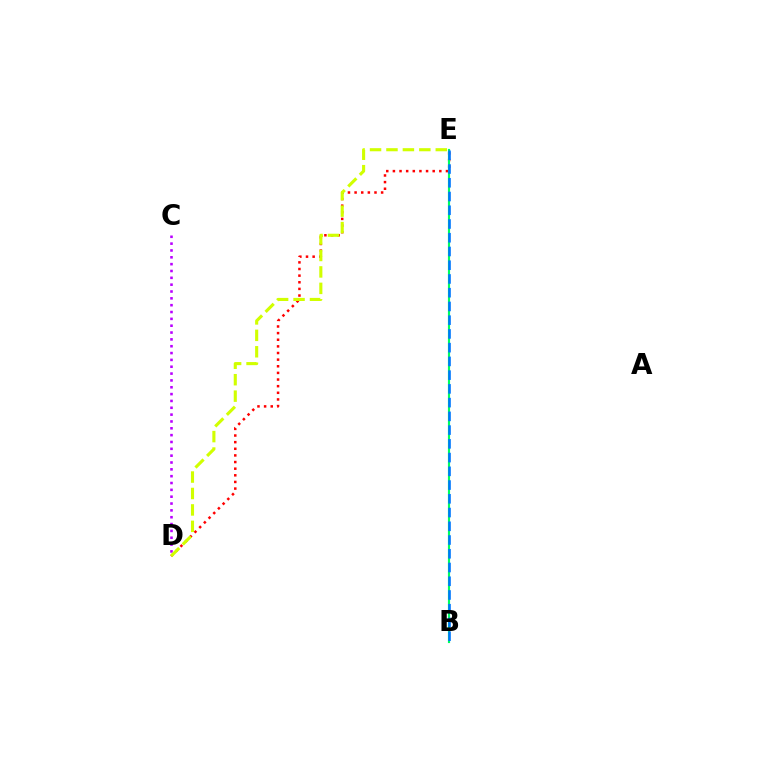{('C', 'D'): [{'color': '#b900ff', 'line_style': 'dotted', 'thickness': 1.86}], ('D', 'E'): [{'color': '#ff0000', 'line_style': 'dotted', 'thickness': 1.8}, {'color': '#d1ff00', 'line_style': 'dashed', 'thickness': 2.23}], ('B', 'E'): [{'color': '#00ff5c', 'line_style': 'solid', 'thickness': 1.55}, {'color': '#0074ff', 'line_style': 'dashed', 'thickness': 1.87}]}